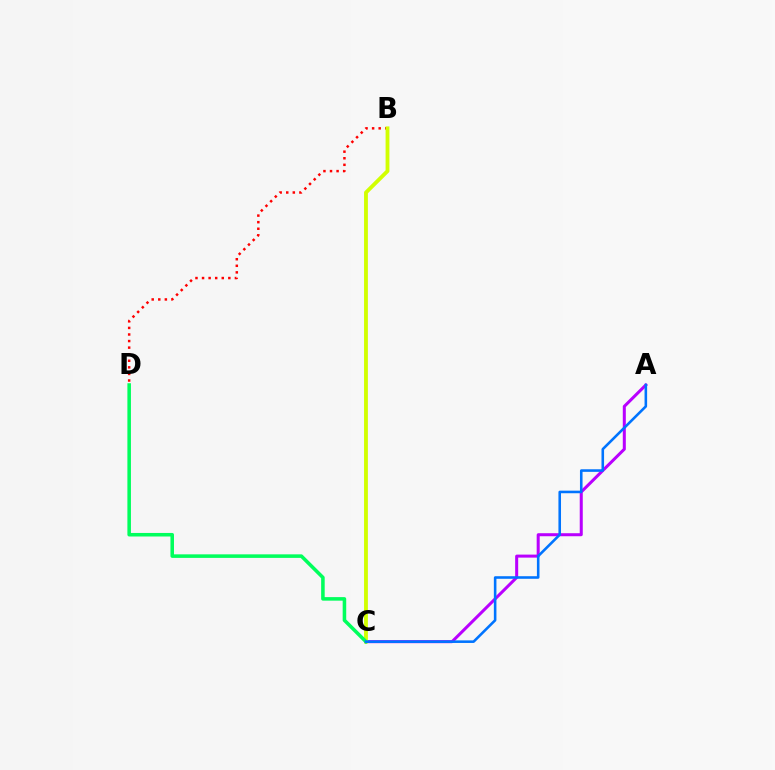{('B', 'D'): [{'color': '#ff0000', 'line_style': 'dotted', 'thickness': 1.79}], ('A', 'C'): [{'color': '#b900ff', 'line_style': 'solid', 'thickness': 2.18}, {'color': '#0074ff', 'line_style': 'solid', 'thickness': 1.86}], ('B', 'C'): [{'color': '#d1ff00', 'line_style': 'solid', 'thickness': 2.76}], ('C', 'D'): [{'color': '#00ff5c', 'line_style': 'solid', 'thickness': 2.55}]}